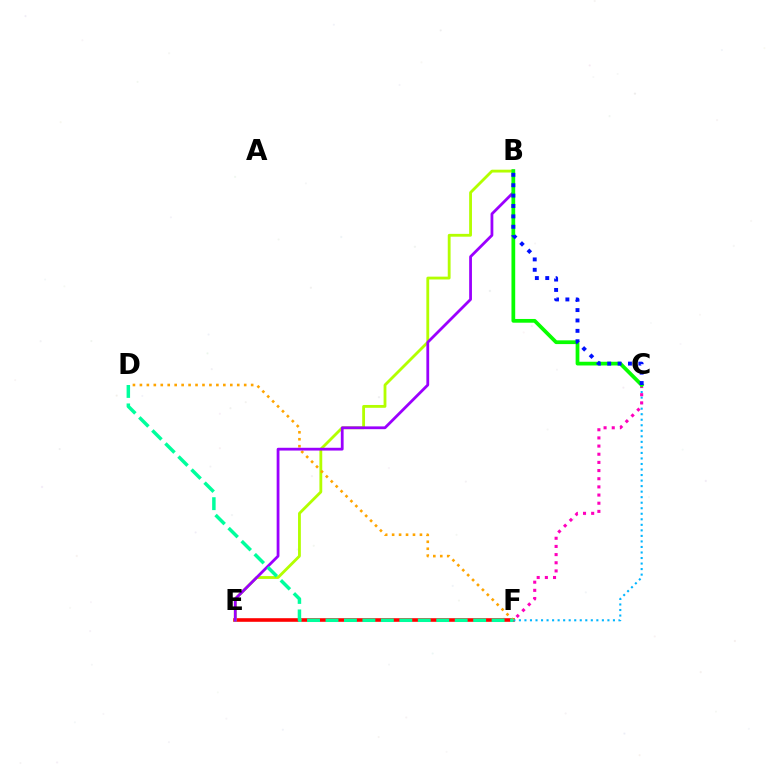{('E', 'F'): [{'color': '#ff0000', 'line_style': 'solid', 'thickness': 2.59}], ('B', 'E'): [{'color': '#b3ff00', 'line_style': 'solid', 'thickness': 2.03}, {'color': '#9b00ff', 'line_style': 'solid', 'thickness': 2.01}], ('C', 'F'): [{'color': '#00b5ff', 'line_style': 'dotted', 'thickness': 1.5}, {'color': '#ff00bd', 'line_style': 'dotted', 'thickness': 2.22}], ('D', 'F'): [{'color': '#ffa500', 'line_style': 'dotted', 'thickness': 1.89}, {'color': '#00ff9d', 'line_style': 'dashed', 'thickness': 2.51}], ('B', 'C'): [{'color': '#08ff00', 'line_style': 'solid', 'thickness': 2.69}, {'color': '#0010ff', 'line_style': 'dotted', 'thickness': 2.82}]}